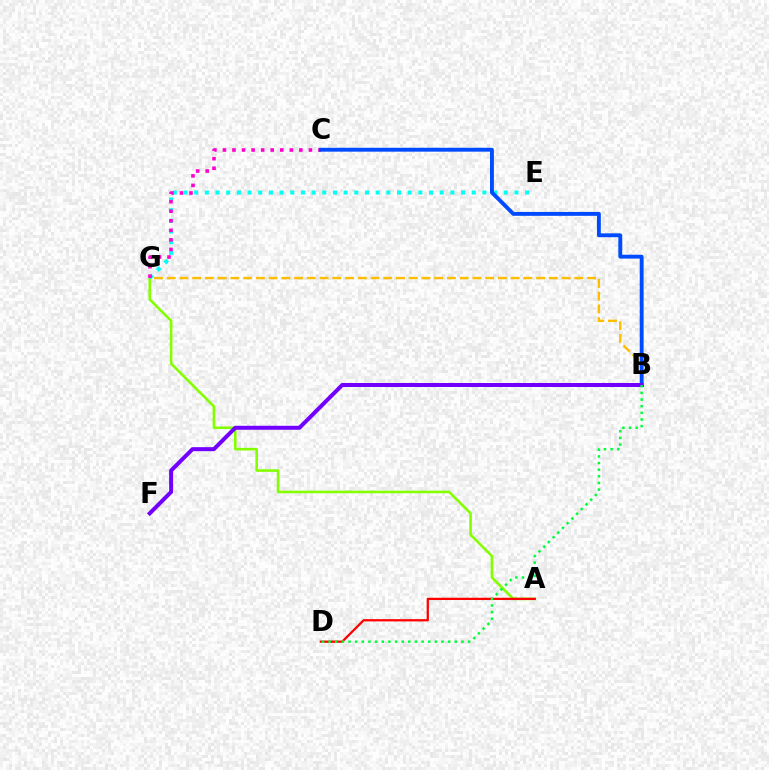{('A', 'G'): [{'color': '#84ff00', 'line_style': 'solid', 'thickness': 1.87}], ('B', 'G'): [{'color': '#ffbd00', 'line_style': 'dashed', 'thickness': 1.73}], ('A', 'D'): [{'color': '#ff0000', 'line_style': 'solid', 'thickness': 1.62}], ('E', 'G'): [{'color': '#00fff6', 'line_style': 'dotted', 'thickness': 2.9}], ('C', 'G'): [{'color': '#ff00cf', 'line_style': 'dotted', 'thickness': 2.6}], ('B', 'C'): [{'color': '#004bff', 'line_style': 'solid', 'thickness': 2.79}], ('B', 'F'): [{'color': '#7200ff', 'line_style': 'solid', 'thickness': 2.88}], ('B', 'D'): [{'color': '#00ff39', 'line_style': 'dotted', 'thickness': 1.8}]}